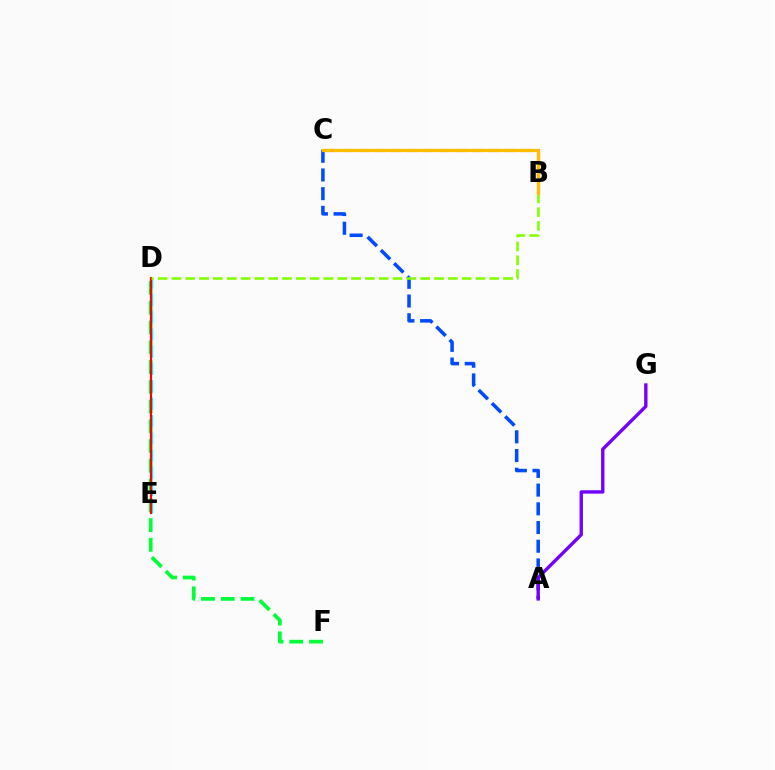{('D', 'F'): [{'color': '#00ff39', 'line_style': 'dashed', 'thickness': 2.68}], ('A', 'C'): [{'color': '#004bff', 'line_style': 'dashed', 'thickness': 2.54}], ('D', 'E'): [{'color': '#00fff6', 'line_style': 'dashed', 'thickness': 2.35}, {'color': '#ff0000', 'line_style': 'solid', 'thickness': 1.52}], ('A', 'G'): [{'color': '#7200ff', 'line_style': 'solid', 'thickness': 2.42}], ('B', 'C'): [{'color': '#ff00cf', 'line_style': 'dashed', 'thickness': 2.22}, {'color': '#ffbd00', 'line_style': 'solid', 'thickness': 2.33}], ('B', 'D'): [{'color': '#84ff00', 'line_style': 'dashed', 'thickness': 1.88}]}